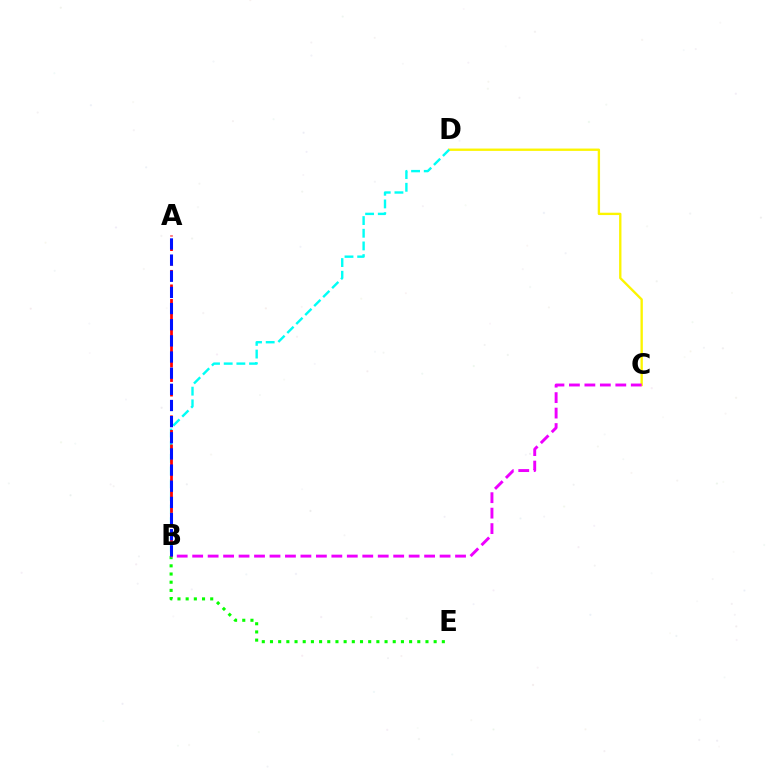{('C', 'D'): [{'color': '#fcf500', 'line_style': 'solid', 'thickness': 1.69}], ('B', 'E'): [{'color': '#08ff00', 'line_style': 'dotted', 'thickness': 2.22}], ('B', 'D'): [{'color': '#00fff6', 'line_style': 'dashed', 'thickness': 1.72}], ('B', 'C'): [{'color': '#ee00ff', 'line_style': 'dashed', 'thickness': 2.1}], ('A', 'B'): [{'color': '#ff0000', 'line_style': 'dashed', 'thickness': 1.98}, {'color': '#0010ff', 'line_style': 'dashed', 'thickness': 2.19}]}